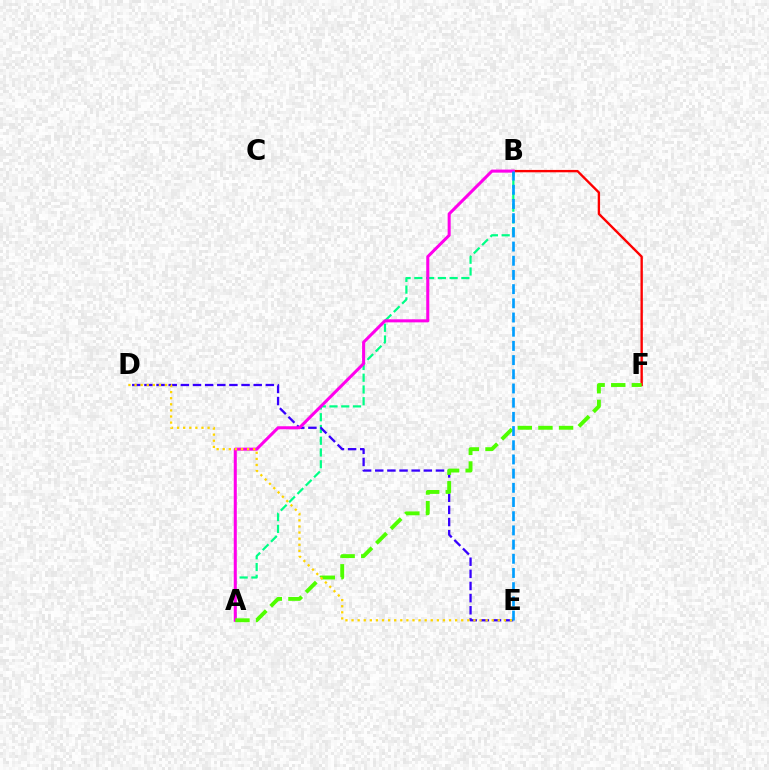{('A', 'B'): [{'color': '#00ff86', 'line_style': 'dashed', 'thickness': 1.6}, {'color': '#ff00ed', 'line_style': 'solid', 'thickness': 2.2}], ('B', 'F'): [{'color': '#ff0000', 'line_style': 'solid', 'thickness': 1.71}], ('D', 'E'): [{'color': '#3700ff', 'line_style': 'dashed', 'thickness': 1.65}, {'color': '#ffd500', 'line_style': 'dotted', 'thickness': 1.66}], ('A', 'F'): [{'color': '#4fff00', 'line_style': 'dashed', 'thickness': 2.8}], ('B', 'E'): [{'color': '#009eff', 'line_style': 'dashed', 'thickness': 1.93}]}